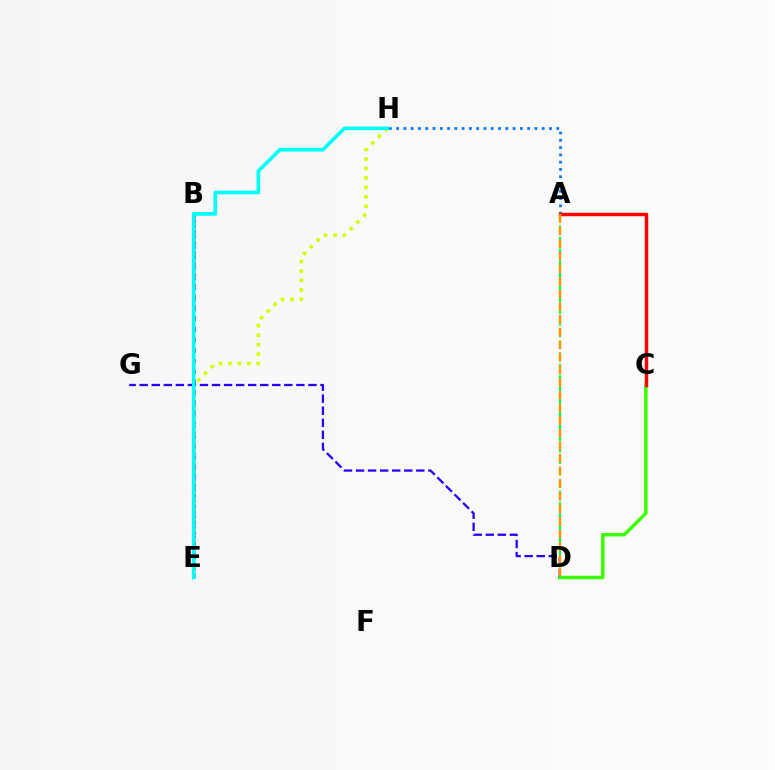{('C', 'D'): [{'color': '#3dff00', 'line_style': 'solid', 'thickness': 2.53}], ('B', 'E'): [{'color': '#b900ff', 'line_style': 'dotted', 'thickness': 2.82}, {'color': '#ff00ac', 'line_style': 'dotted', 'thickness': 2.92}], ('E', 'H'): [{'color': '#d1ff00', 'line_style': 'dotted', 'thickness': 2.57}, {'color': '#00fff6', 'line_style': 'solid', 'thickness': 2.63}], ('A', 'H'): [{'color': '#0074ff', 'line_style': 'dotted', 'thickness': 1.98}], ('D', 'G'): [{'color': '#2500ff', 'line_style': 'dashed', 'thickness': 1.64}], ('A', 'C'): [{'color': '#ff0000', 'line_style': 'solid', 'thickness': 2.47}], ('A', 'D'): [{'color': '#00ff5c', 'line_style': 'dashed', 'thickness': 1.56}, {'color': '#ff9400', 'line_style': 'dashed', 'thickness': 1.72}]}